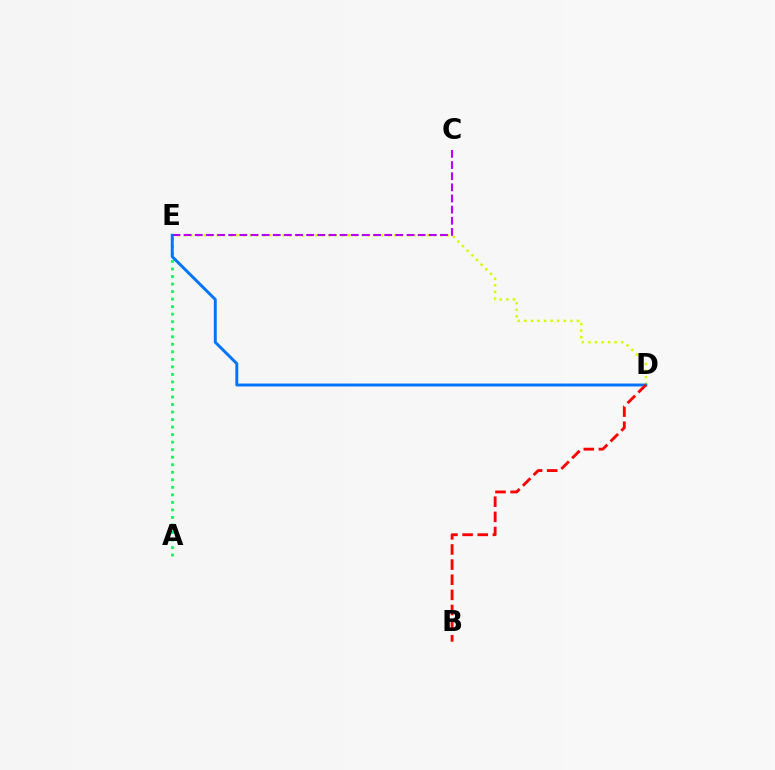{('D', 'E'): [{'color': '#d1ff00', 'line_style': 'dotted', 'thickness': 1.79}, {'color': '#0074ff', 'line_style': 'solid', 'thickness': 2.11}], ('C', 'E'): [{'color': '#b900ff', 'line_style': 'dashed', 'thickness': 1.51}], ('A', 'E'): [{'color': '#00ff5c', 'line_style': 'dotted', 'thickness': 2.05}], ('B', 'D'): [{'color': '#ff0000', 'line_style': 'dashed', 'thickness': 2.06}]}